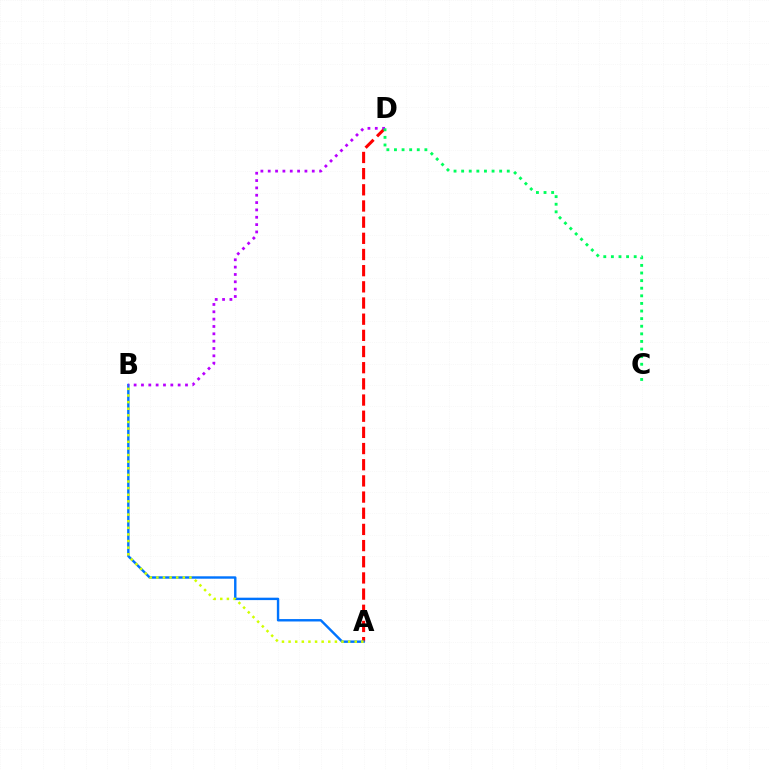{('A', 'D'): [{'color': '#ff0000', 'line_style': 'dashed', 'thickness': 2.2}], ('A', 'B'): [{'color': '#0074ff', 'line_style': 'solid', 'thickness': 1.74}, {'color': '#d1ff00', 'line_style': 'dotted', 'thickness': 1.8}], ('B', 'D'): [{'color': '#b900ff', 'line_style': 'dotted', 'thickness': 1.99}], ('C', 'D'): [{'color': '#00ff5c', 'line_style': 'dotted', 'thickness': 2.07}]}